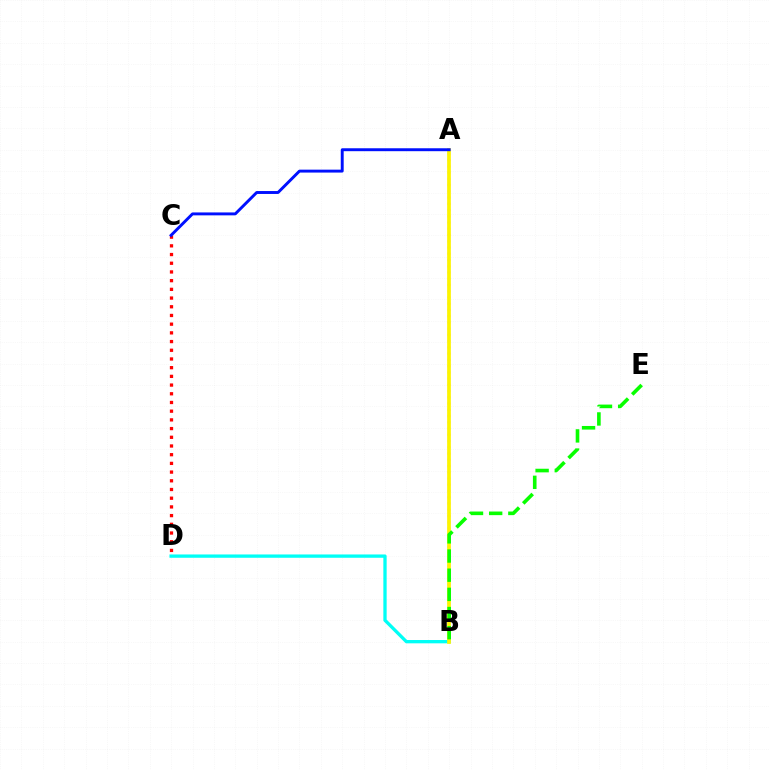{('C', 'D'): [{'color': '#ff0000', 'line_style': 'dotted', 'thickness': 2.36}], ('B', 'D'): [{'color': '#00fff6', 'line_style': 'solid', 'thickness': 2.38}], ('A', 'B'): [{'color': '#ee00ff', 'line_style': 'dotted', 'thickness': 1.7}, {'color': '#fcf500', 'line_style': 'solid', 'thickness': 2.68}], ('B', 'E'): [{'color': '#08ff00', 'line_style': 'dashed', 'thickness': 2.6}], ('A', 'C'): [{'color': '#0010ff', 'line_style': 'solid', 'thickness': 2.1}]}